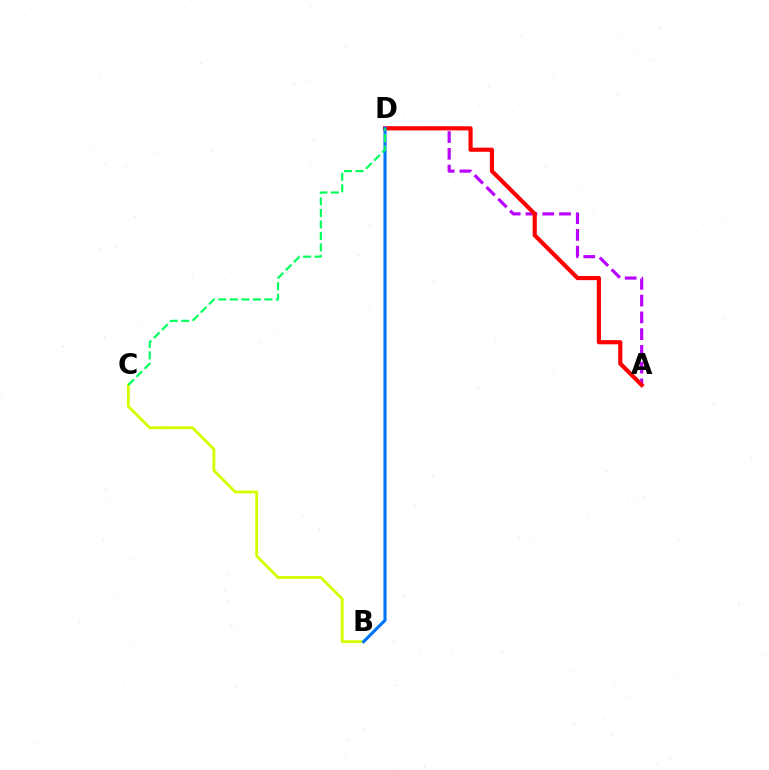{('B', 'C'): [{'color': '#d1ff00', 'line_style': 'solid', 'thickness': 2.05}], ('A', 'D'): [{'color': '#b900ff', 'line_style': 'dashed', 'thickness': 2.28}, {'color': '#ff0000', 'line_style': 'solid', 'thickness': 2.99}], ('B', 'D'): [{'color': '#0074ff', 'line_style': 'solid', 'thickness': 2.24}], ('C', 'D'): [{'color': '#00ff5c', 'line_style': 'dashed', 'thickness': 1.56}]}